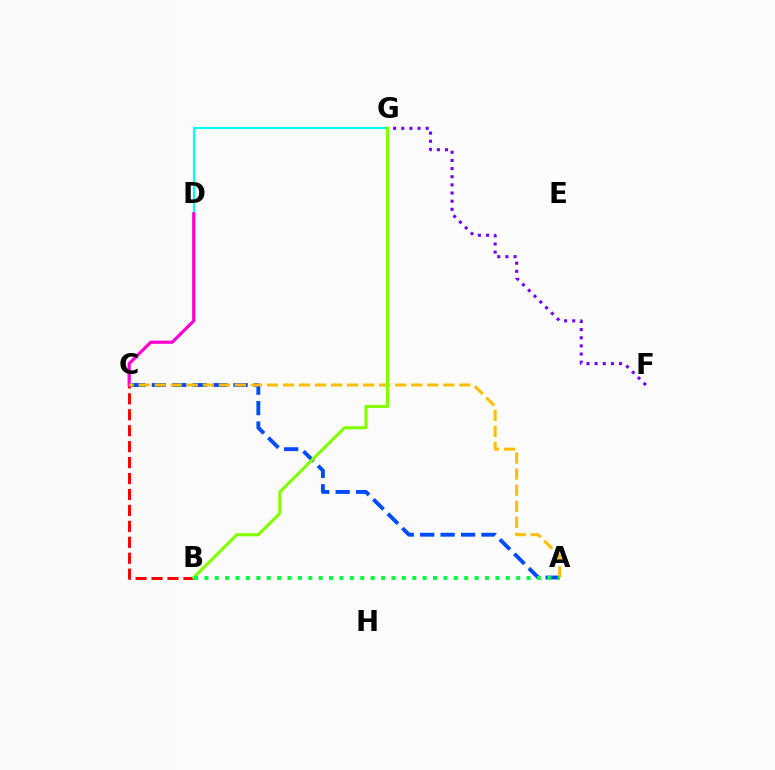{('F', 'G'): [{'color': '#7200ff', 'line_style': 'dotted', 'thickness': 2.21}], ('A', 'C'): [{'color': '#004bff', 'line_style': 'dashed', 'thickness': 2.78}, {'color': '#ffbd00', 'line_style': 'dashed', 'thickness': 2.18}], ('B', 'C'): [{'color': '#ff0000', 'line_style': 'dashed', 'thickness': 2.17}], ('D', 'G'): [{'color': '#00fff6', 'line_style': 'solid', 'thickness': 1.56}], ('C', 'D'): [{'color': '#ff00cf', 'line_style': 'solid', 'thickness': 2.3}], ('B', 'G'): [{'color': '#84ff00', 'line_style': 'solid', 'thickness': 2.26}], ('A', 'B'): [{'color': '#00ff39', 'line_style': 'dotted', 'thickness': 2.82}]}